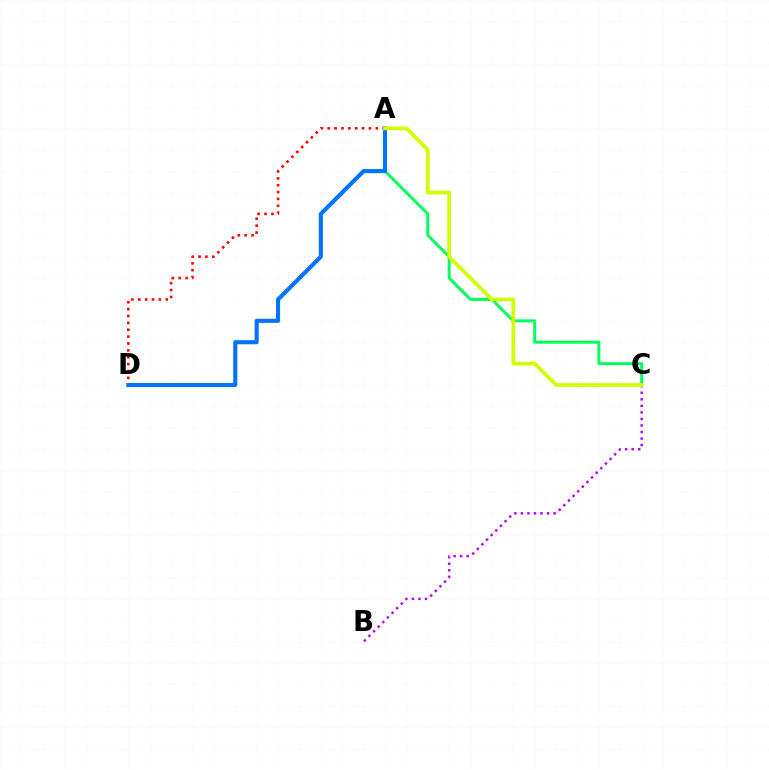{('A', 'C'): [{'color': '#00ff5c', 'line_style': 'solid', 'thickness': 2.13}, {'color': '#d1ff00', 'line_style': 'solid', 'thickness': 2.69}], ('A', 'D'): [{'color': '#ff0000', 'line_style': 'dotted', 'thickness': 1.87}, {'color': '#0074ff', 'line_style': 'solid', 'thickness': 2.94}], ('B', 'C'): [{'color': '#b900ff', 'line_style': 'dotted', 'thickness': 1.78}]}